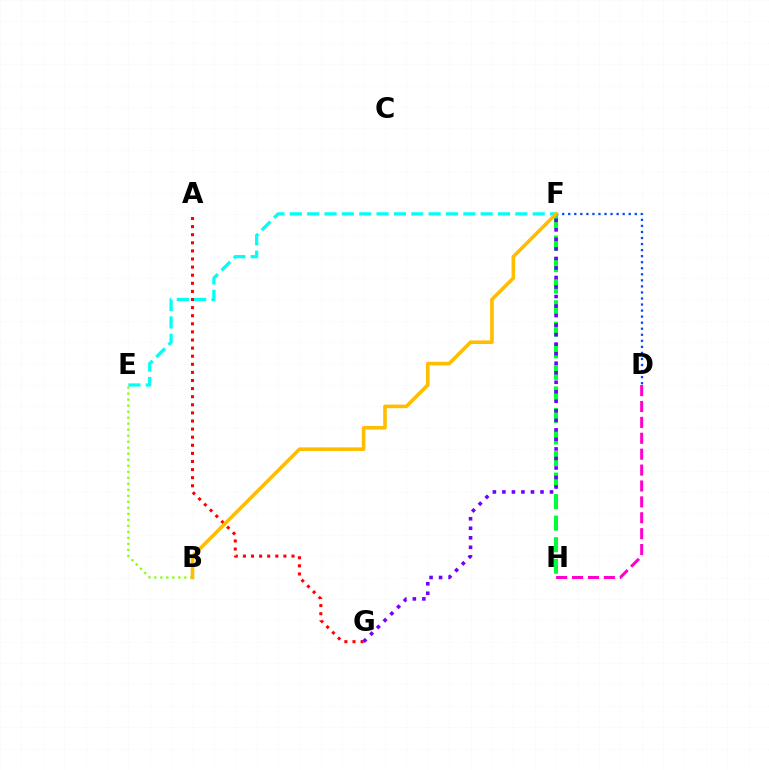{('F', 'H'): [{'color': '#00ff39', 'line_style': 'dashed', 'thickness': 2.93}], ('D', 'H'): [{'color': '#ff00cf', 'line_style': 'dashed', 'thickness': 2.16}], ('E', 'F'): [{'color': '#00fff6', 'line_style': 'dashed', 'thickness': 2.36}], ('D', 'F'): [{'color': '#004bff', 'line_style': 'dotted', 'thickness': 1.64}], ('B', 'E'): [{'color': '#84ff00', 'line_style': 'dotted', 'thickness': 1.63}], ('A', 'G'): [{'color': '#ff0000', 'line_style': 'dotted', 'thickness': 2.2}], ('F', 'G'): [{'color': '#7200ff', 'line_style': 'dotted', 'thickness': 2.59}], ('B', 'F'): [{'color': '#ffbd00', 'line_style': 'solid', 'thickness': 2.59}]}